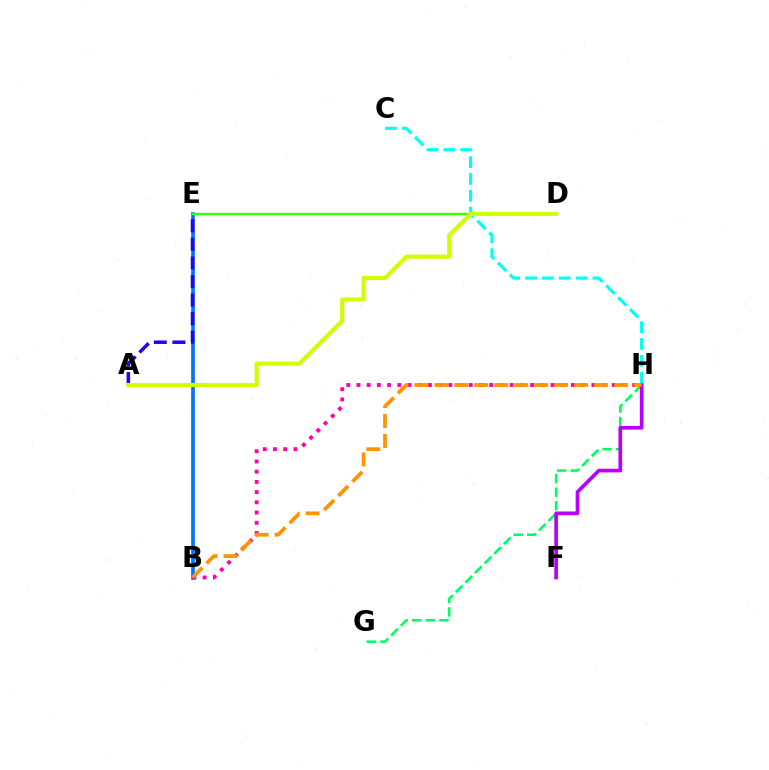{('B', 'E'): [{'color': '#ff0000', 'line_style': 'dotted', 'thickness': 1.59}, {'color': '#0074ff', 'line_style': 'solid', 'thickness': 2.64}], ('C', 'H'): [{'color': '#00fff6', 'line_style': 'dashed', 'thickness': 2.29}], ('A', 'E'): [{'color': '#2500ff', 'line_style': 'dashed', 'thickness': 2.52}], ('D', 'E'): [{'color': '#3dff00', 'line_style': 'solid', 'thickness': 1.75}], ('B', 'H'): [{'color': '#ff00ac', 'line_style': 'dotted', 'thickness': 2.77}, {'color': '#ff9400', 'line_style': 'dashed', 'thickness': 2.71}], ('G', 'H'): [{'color': '#00ff5c', 'line_style': 'dashed', 'thickness': 1.84}], ('F', 'H'): [{'color': '#b900ff', 'line_style': 'solid', 'thickness': 2.66}], ('A', 'D'): [{'color': '#d1ff00', 'line_style': 'solid', 'thickness': 2.96}]}